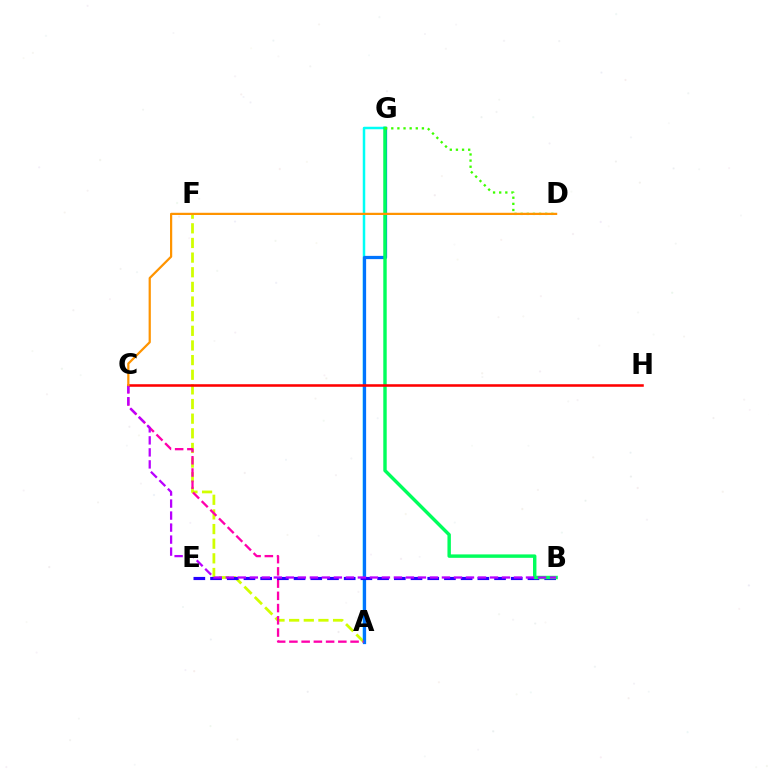{('A', 'G'): [{'color': '#00fff6', 'line_style': 'solid', 'thickness': 1.8}, {'color': '#0074ff', 'line_style': 'solid', 'thickness': 2.34}], ('A', 'F'): [{'color': '#d1ff00', 'line_style': 'dashed', 'thickness': 1.99}], ('A', 'C'): [{'color': '#ff00ac', 'line_style': 'dashed', 'thickness': 1.66}], ('B', 'E'): [{'color': '#2500ff', 'line_style': 'dashed', 'thickness': 2.27}], ('B', 'G'): [{'color': '#00ff5c', 'line_style': 'solid', 'thickness': 2.47}], ('C', 'H'): [{'color': '#ff0000', 'line_style': 'solid', 'thickness': 1.84}], ('B', 'C'): [{'color': '#b900ff', 'line_style': 'dashed', 'thickness': 1.63}], ('D', 'G'): [{'color': '#3dff00', 'line_style': 'dotted', 'thickness': 1.66}], ('C', 'D'): [{'color': '#ff9400', 'line_style': 'solid', 'thickness': 1.6}]}